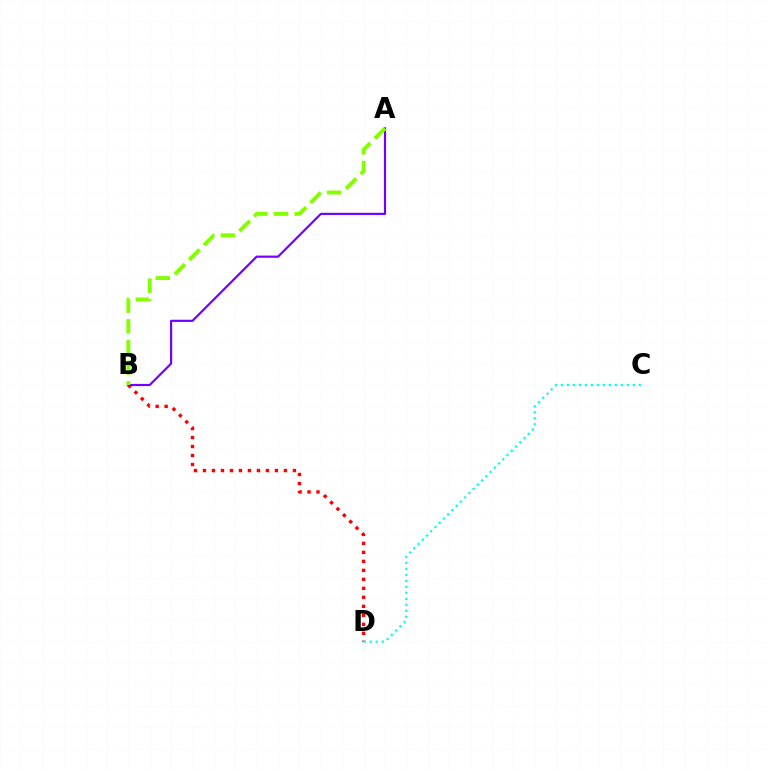{('B', 'D'): [{'color': '#ff0000', 'line_style': 'dotted', 'thickness': 2.44}], ('A', 'B'): [{'color': '#7200ff', 'line_style': 'solid', 'thickness': 1.56}, {'color': '#84ff00', 'line_style': 'dashed', 'thickness': 2.81}], ('C', 'D'): [{'color': '#00fff6', 'line_style': 'dotted', 'thickness': 1.63}]}